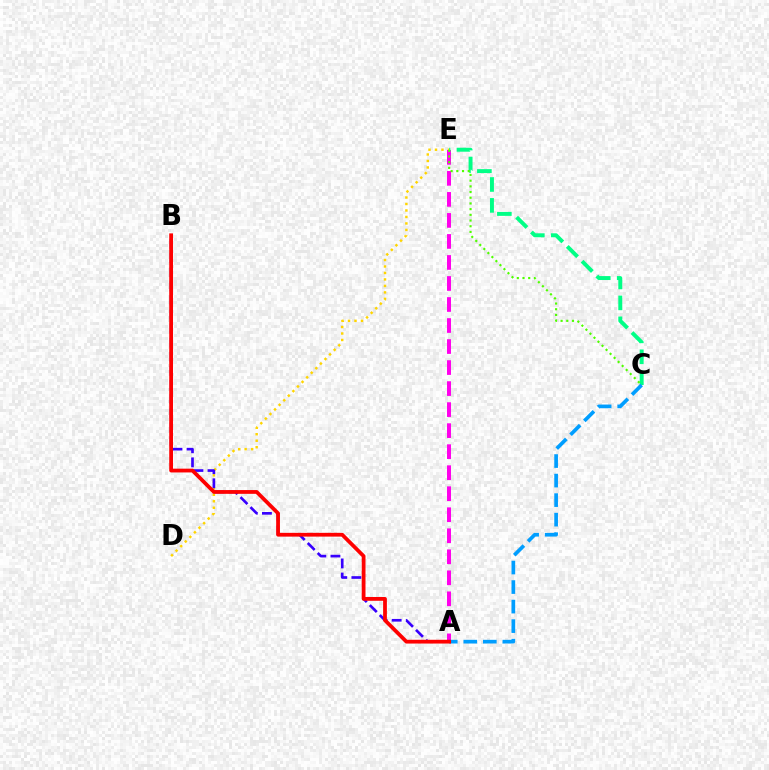{('D', 'E'): [{'color': '#ffd500', 'line_style': 'dotted', 'thickness': 1.76}], ('A', 'E'): [{'color': '#ff00ed', 'line_style': 'dashed', 'thickness': 2.86}], ('C', 'E'): [{'color': '#00ff86', 'line_style': 'dashed', 'thickness': 2.84}, {'color': '#4fff00', 'line_style': 'dotted', 'thickness': 1.55}], ('A', 'B'): [{'color': '#3700ff', 'line_style': 'dashed', 'thickness': 1.92}, {'color': '#ff0000', 'line_style': 'solid', 'thickness': 2.72}], ('A', 'C'): [{'color': '#009eff', 'line_style': 'dashed', 'thickness': 2.65}]}